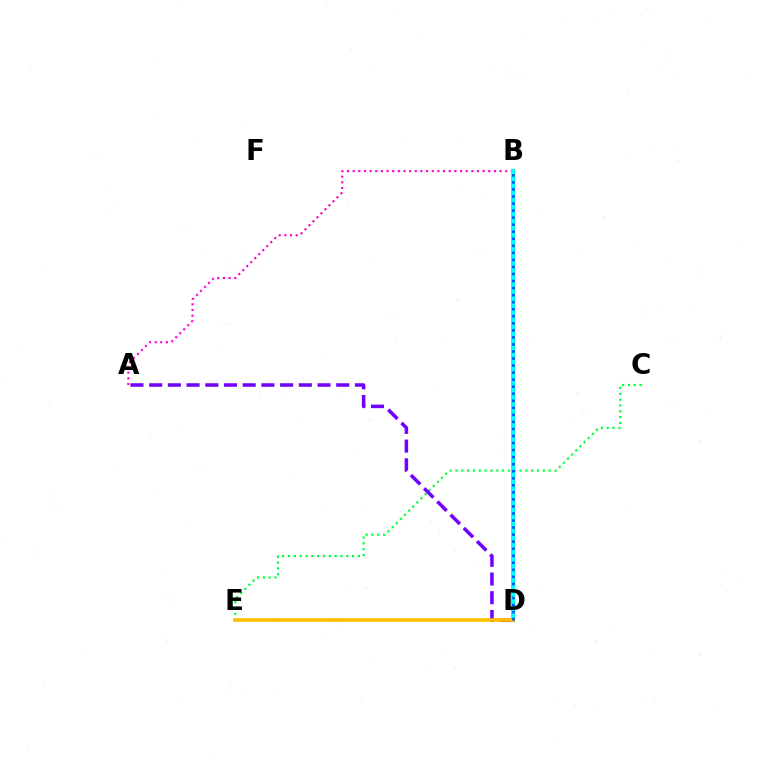{('A', 'B'): [{'color': '#ff00cf', 'line_style': 'dotted', 'thickness': 1.54}], ('C', 'E'): [{'color': '#00ff39', 'line_style': 'dotted', 'thickness': 1.58}], ('A', 'D'): [{'color': '#7200ff', 'line_style': 'dashed', 'thickness': 2.54}], ('B', 'D'): [{'color': '#84ff00', 'line_style': 'dashed', 'thickness': 2.29}, {'color': '#ff0000', 'line_style': 'solid', 'thickness': 2.19}, {'color': '#00fff6', 'line_style': 'solid', 'thickness': 2.92}, {'color': '#004bff', 'line_style': 'dotted', 'thickness': 1.91}], ('D', 'E'): [{'color': '#ffbd00', 'line_style': 'solid', 'thickness': 2.63}]}